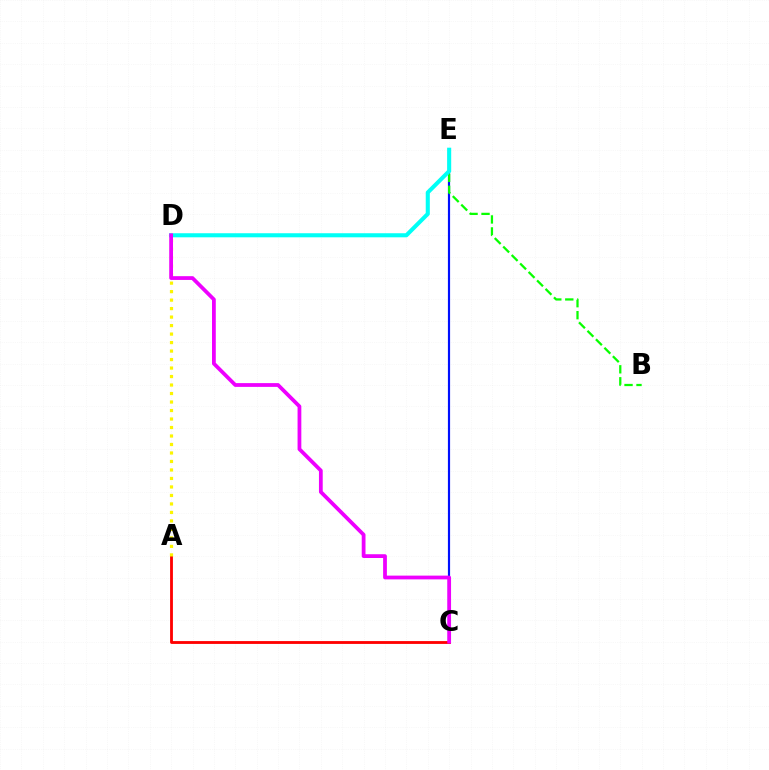{('C', 'E'): [{'color': '#0010ff', 'line_style': 'solid', 'thickness': 1.57}], ('B', 'E'): [{'color': '#08ff00', 'line_style': 'dashed', 'thickness': 1.63}], ('A', 'C'): [{'color': '#ff0000', 'line_style': 'solid', 'thickness': 2.03}], ('A', 'D'): [{'color': '#fcf500', 'line_style': 'dotted', 'thickness': 2.31}], ('D', 'E'): [{'color': '#00fff6', 'line_style': 'solid', 'thickness': 2.93}], ('C', 'D'): [{'color': '#ee00ff', 'line_style': 'solid', 'thickness': 2.71}]}